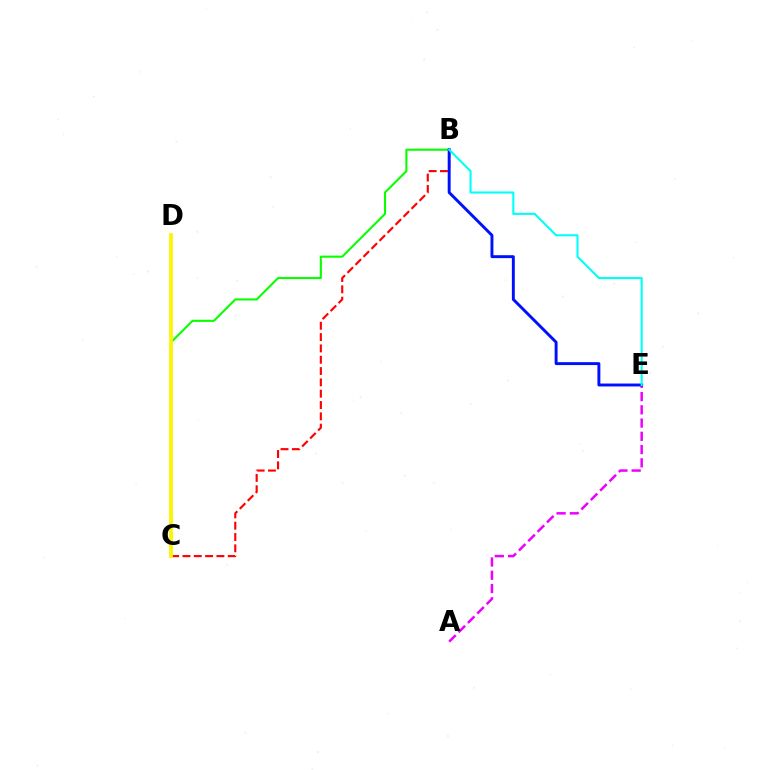{('A', 'E'): [{'color': '#ee00ff', 'line_style': 'dashed', 'thickness': 1.8}], ('B', 'C'): [{'color': '#ff0000', 'line_style': 'dashed', 'thickness': 1.54}, {'color': '#08ff00', 'line_style': 'solid', 'thickness': 1.51}], ('B', 'E'): [{'color': '#0010ff', 'line_style': 'solid', 'thickness': 2.1}, {'color': '#00fff6', 'line_style': 'solid', 'thickness': 1.5}], ('C', 'D'): [{'color': '#fcf500', 'line_style': 'solid', 'thickness': 2.7}]}